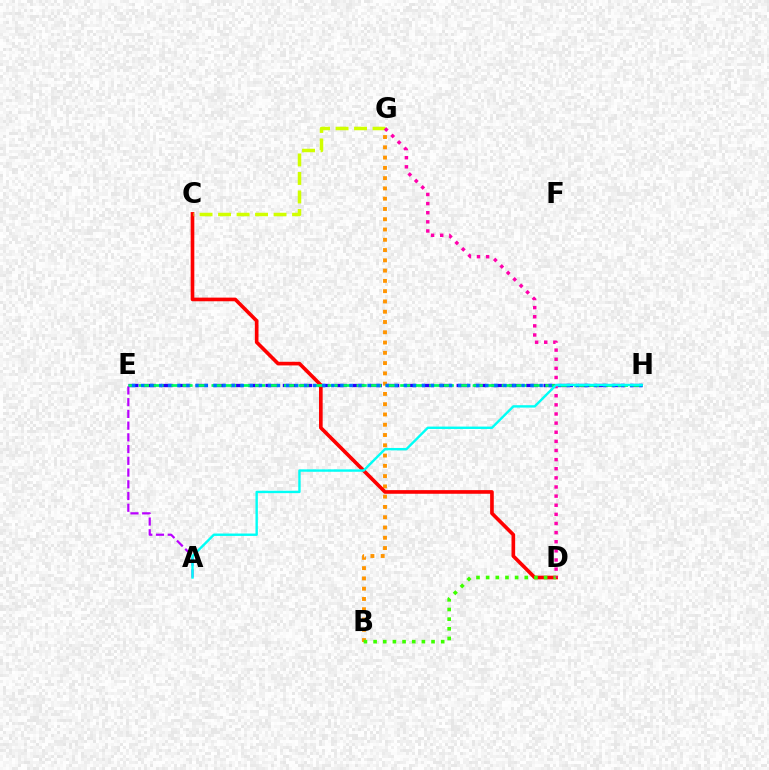{('A', 'E'): [{'color': '#b900ff', 'line_style': 'dashed', 'thickness': 1.59}], ('E', 'H'): [{'color': '#2500ff', 'line_style': 'dashed', 'thickness': 2.36}, {'color': '#00ff5c', 'line_style': 'dashed', 'thickness': 1.97}, {'color': '#0074ff', 'line_style': 'dotted', 'thickness': 2.46}], ('B', 'G'): [{'color': '#ff9400', 'line_style': 'dotted', 'thickness': 2.79}], ('C', 'D'): [{'color': '#ff0000', 'line_style': 'solid', 'thickness': 2.62}], ('B', 'D'): [{'color': '#3dff00', 'line_style': 'dotted', 'thickness': 2.62}], ('C', 'G'): [{'color': '#d1ff00', 'line_style': 'dashed', 'thickness': 2.51}], ('D', 'G'): [{'color': '#ff00ac', 'line_style': 'dotted', 'thickness': 2.48}], ('A', 'H'): [{'color': '#00fff6', 'line_style': 'solid', 'thickness': 1.73}]}